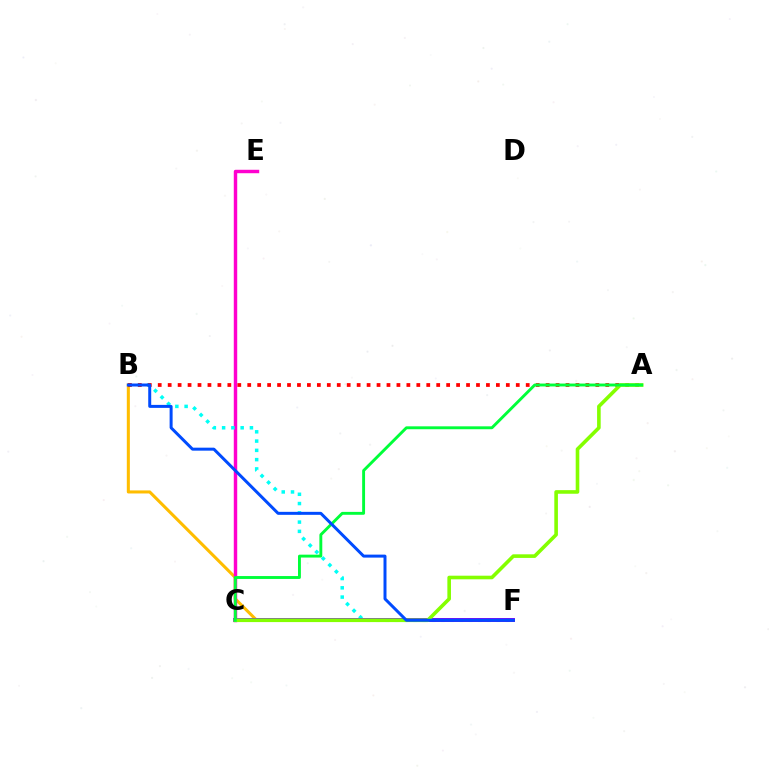{('B', 'F'): [{'color': '#ffbd00', 'line_style': 'solid', 'thickness': 2.2}, {'color': '#00fff6', 'line_style': 'dotted', 'thickness': 2.52}, {'color': '#004bff', 'line_style': 'solid', 'thickness': 2.15}], ('C', 'E'): [{'color': '#ff00cf', 'line_style': 'solid', 'thickness': 2.48}], ('C', 'F'): [{'color': '#7200ff', 'line_style': 'solid', 'thickness': 2.8}], ('A', 'B'): [{'color': '#ff0000', 'line_style': 'dotted', 'thickness': 2.7}], ('A', 'C'): [{'color': '#84ff00', 'line_style': 'solid', 'thickness': 2.6}, {'color': '#00ff39', 'line_style': 'solid', 'thickness': 2.09}]}